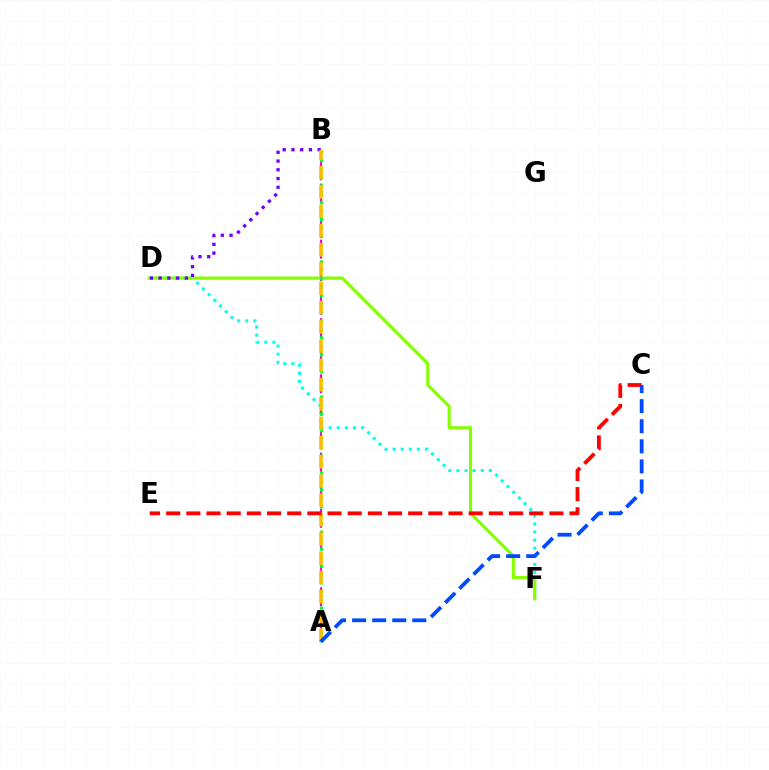{('D', 'F'): [{'color': '#00fff6', 'line_style': 'dotted', 'thickness': 2.2}, {'color': '#84ff00', 'line_style': 'solid', 'thickness': 2.26}], ('A', 'B'): [{'color': '#ff00cf', 'line_style': 'dashed', 'thickness': 1.52}, {'color': '#00ff39', 'line_style': 'dotted', 'thickness': 2.29}, {'color': '#ffbd00', 'line_style': 'dashed', 'thickness': 2.62}], ('B', 'D'): [{'color': '#7200ff', 'line_style': 'dotted', 'thickness': 2.38}], ('C', 'E'): [{'color': '#ff0000', 'line_style': 'dashed', 'thickness': 2.74}], ('A', 'C'): [{'color': '#004bff', 'line_style': 'dashed', 'thickness': 2.73}]}